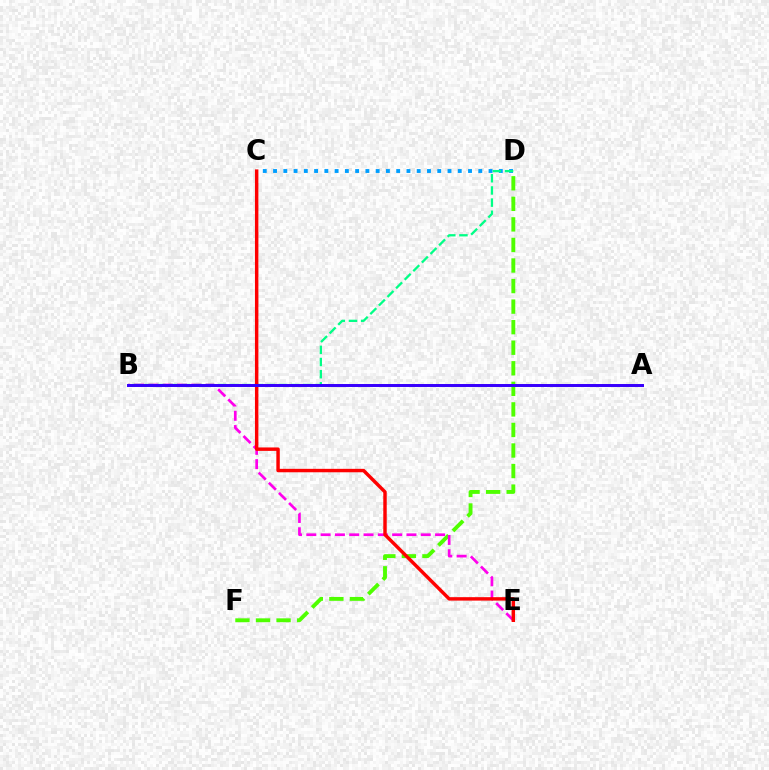{('A', 'B'): [{'color': '#ffd500', 'line_style': 'solid', 'thickness': 1.87}, {'color': '#3700ff', 'line_style': 'solid', 'thickness': 2.14}], ('D', 'F'): [{'color': '#4fff00', 'line_style': 'dashed', 'thickness': 2.79}], ('C', 'D'): [{'color': '#009eff', 'line_style': 'dotted', 'thickness': 2.79}], ('B', 'E'): [{'color': '#ff00ed', 'line_style': 'dashed', 'thickness': 1.94}], ('B', 'D'): [{'color': '#00ff86', 'line_style': 'dashed', 'thickness': 1.65}], ('C', 'E'): [{'color': '#ff0000', 'line_style': 'solid', 'thickness': 2.47}]}